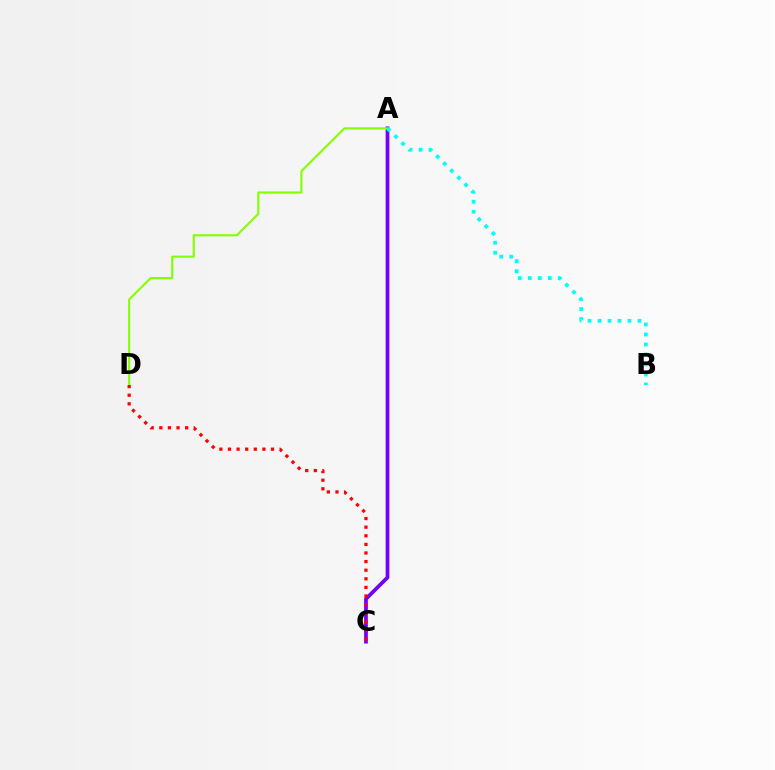{('A', 'C'): [{'color': '#7200ff', 'line_style': 'solid', 'thickness': 2.68}], ('A', 'D'): [{'color': '#84ff00', 'line_style': 'solid', 'thickness': 1.53}], ('A', 'B'): [{'color': '#00fff6', 'line_style': 'dotted', 'thickness': 2.72}], ('C', 'D'): [{'color': '#ff0000', 'line_style': 'dotted', 'thickness': 2.34}]}